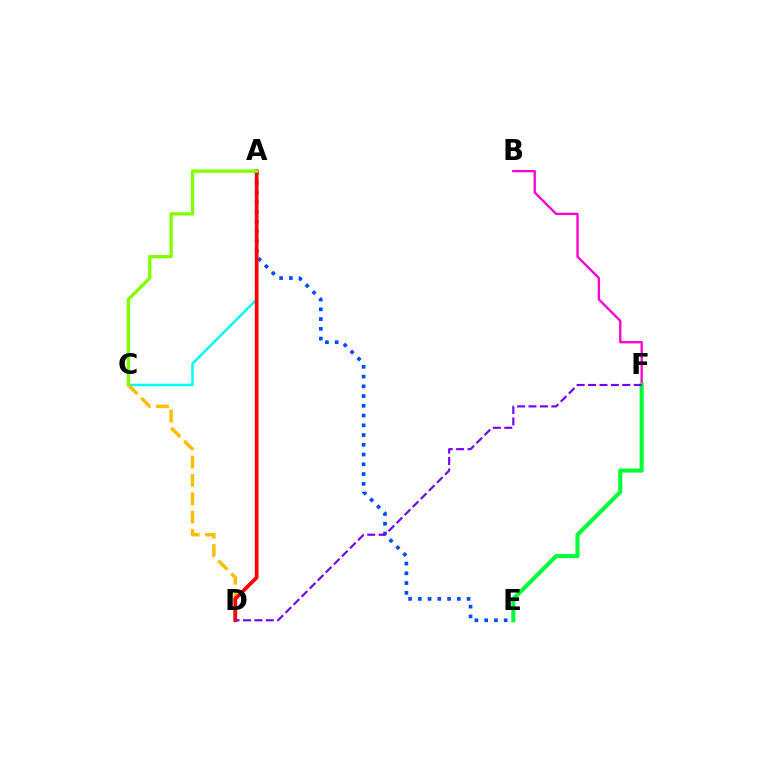{('A', 'C'): [{'color': '#00fff6', 'line_style': 'solid', 'thickness': 1.81}, {'color': '#84ff00', 'line_style': 'solid', 'thickness': 2.4}], ('C', 'D'): [{'color': '#ffbd00', 'line_style': 'dashed', 'thickness': 2.49}], ('A', 'E'): [{'color': '#004bff', 'line_style': 'dotted', 'thickness': 2.65}], ('B', 'F'): [{'color': '#ff00cf', 'line_style': 'solid', 'thickness': 1.67}], ('A', 'D'): [{'color': '#ff0000', 'line_style': 'solid', 'thickness': 2.68}], ('E', 'F'): [{'color': '#00ff39', 'line_style': 'solid', 'thickness': 2.94}], ('D', 'F'): [{'color': '#7200ff', 'line_style': 'dashed', 'thickness': 1.55}]}